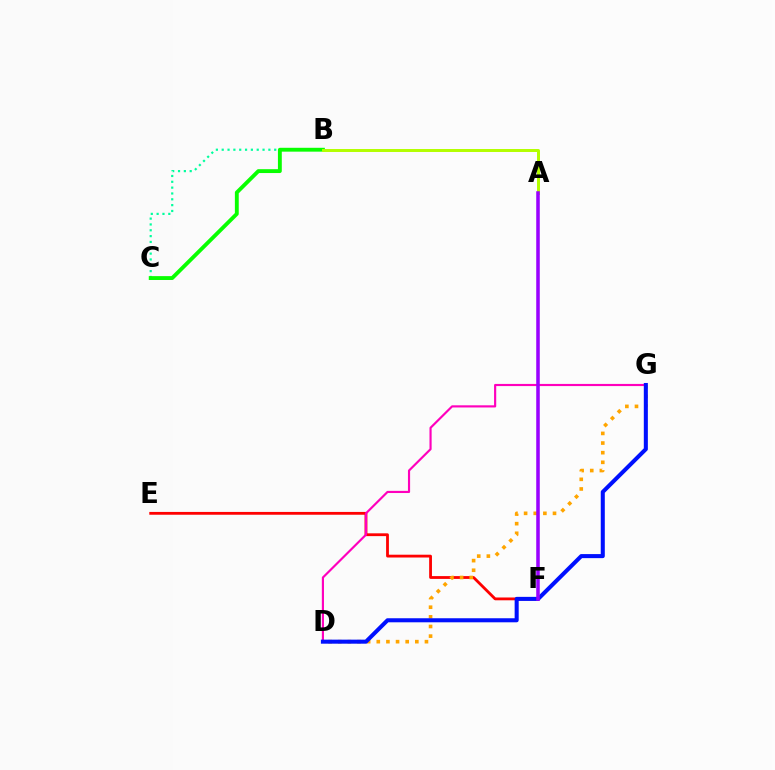{('E', 'F'): [{'color': '#ff0000', 'line_style': 'solid', 'thickness': 2.02}], ('D', 'G'): [{'color': '#ffa500', 'line_style': 'dotted', 'thickness': 2.62}, {'color': '#ff00bd', 'line_style': 'solid', 'thickness': 1.55}, {'color': '#0010ff', 'line_style': 'solid', 'thickness': 2.91}], ('A', 'F'): [{'color': '#00b5ff', 'line_style': 'solid', 'thickness': 1.51}, {'color': '#9b00ff', 'line_style': 'solid', 'thickness': 2.53}], ('B', 'C'): [{'color': '#00ff9d', 'line_style': 'dotted', 'thickness': 1.59}, {'color': '#08ff00', 'line_style': 'solid', 'thickness': 2.78}], ('A', 'B'): [{'color': '#b3ff00', 'line_style': 'solid', 'thickness': 2.14}]}